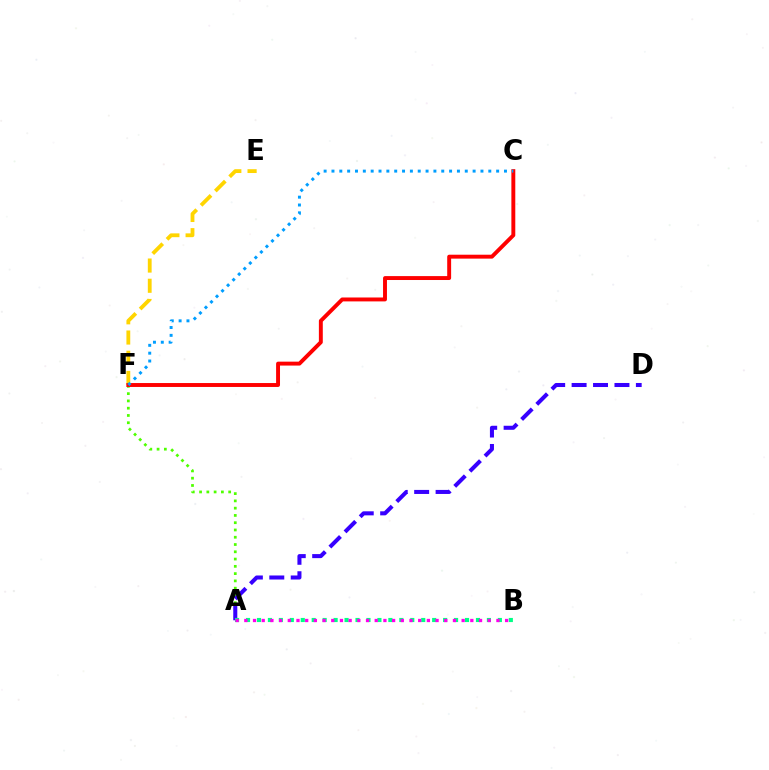{('E', 'F'): [{'color': '#ffd500', 'line_style': 'dashed', 'thickness': 2.75}], ('A', 'F'): [{'color': '#4fff00', 'line_style': 'dotted', 'thickness': 1.98}], ('A', 'D'): [{'color': '#3700ff', 'line_style': 'dashed', 'thickness': 2.91}], ('A', 'B'): [{'color': '#00ff86', 'line_style': 'dotted', 'thickness': 2.98}, {'color': '#ff00ed', 'line_style': 'dotted', 'thickness': 2.36}], ('C', 'F'): [{'color': '#ff0000', 'line_style': 'solid', 'thickness': 2.82}, {'color': '#009eff', 'line_style': 'dotted', 'thickness': 2.13}]}